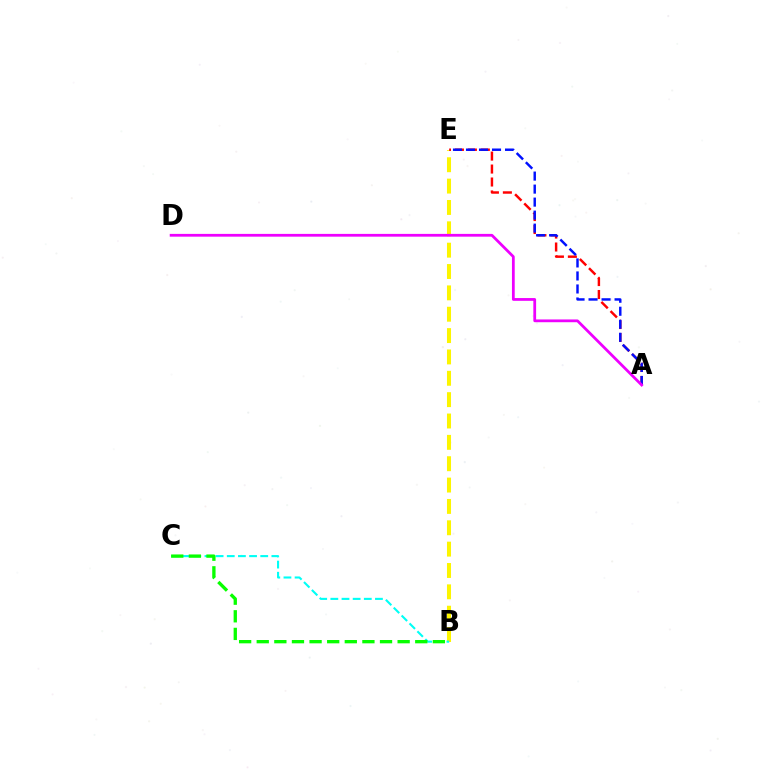{('B', 'E'): [{'color': '#fcf500', 'line_style': 'dashed', 'thickness': 2.9}], ('A', 'E'): [{'color': '#ff0000', 'line_style': 'dashed', 'thickness': 1.76}, {'color': '#0010ff', 'line_style': 'dashed', 'thickness': 1.77}], ('B', 'C'): [{'color': '#00fff6', 'line_style': 'dashed', 'thickness': 1.51}, {'color': '#08ff00', 'line_style': 'dashed', 'thickness': 2.39}], ('A', 'D'): [{'color': '#ee00ff', 'line_style': 'solid', 'thickness': 1.99}]}